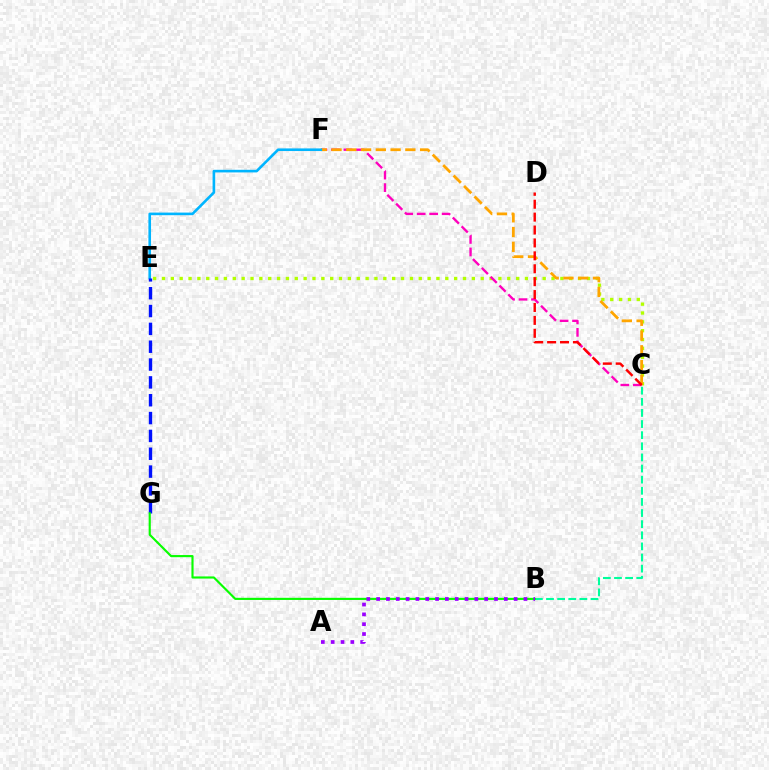{('C', 'E'): [{'color': '#b3ff00', 'line_style': 'dotted', 'thickness': 2.41}], ('B', 'C'): [{'color': '#00ff9d', 'line_style': 'dashed', 'thickness': 1.51}], ('C', 'F'): [{'color': '#ff00bd', 'line_style': 'dashed', 'thickness': 1.7}, {'color': '#ffa500', 'line_style': 'dashed', 'thickness': 2.01}], ('E', 'F'): [{'color': '#00b5ff', 'line_style': 'solid', 'thickness': 1.89}], ('E', 'G'): [{'color': '#0010ff', 'line_style': 'dashed', 'thickness': 2.42}], ('C', 'D'): [{'color': '#ff0000', 'line_style': 'dashed', 'thickness': 1.75}], ('B', 'G'): [{'color': '#08ff00', 'line_style': 'solid', 'thickness': 1.55}], ('A', 'B'): [{'color': '#9b00ff', 'line_style': 'dotted', 'thickness': 2.67}]}